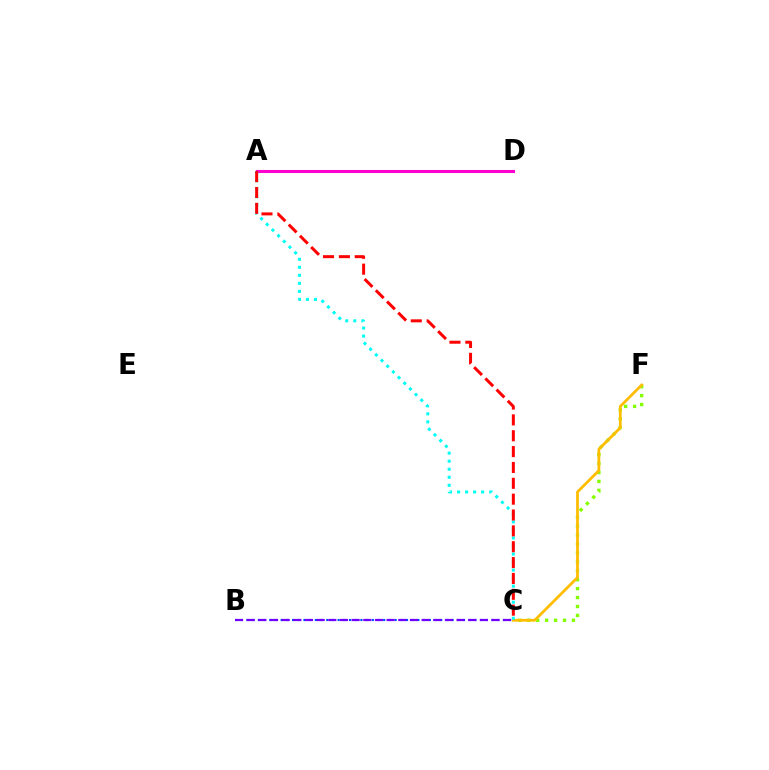{('B', 'C'): [{'color': '#004bff', 'line_style': 'dotted', 'thickness': 1.55}, {'color': '#7200ff', 'line_style': 'dashed', 'thickness': 1.58}], ('A', 'D'): [{'color': '#00ff39', 'line_style': 'dashed', 'thickness': 1.8}, {'color': '#ff00cf', 'line_style': 'solid', 'thickness': 2.21}], ('C', 'F'): [{'color': '#84ff00', 'line_style': 'dotted', 'thickness': 2.43}, {'color': '#ffbd00', 'line_style': 'solid', 'thickness': 2.0}], ('A', 'C'): [{'color': '#00fff6', 'line_style': 'dotted', 'thickness': 2.18}, {'color': '#ff0000', 'line_style': 'dashed', 'thickness': 2.15}]}